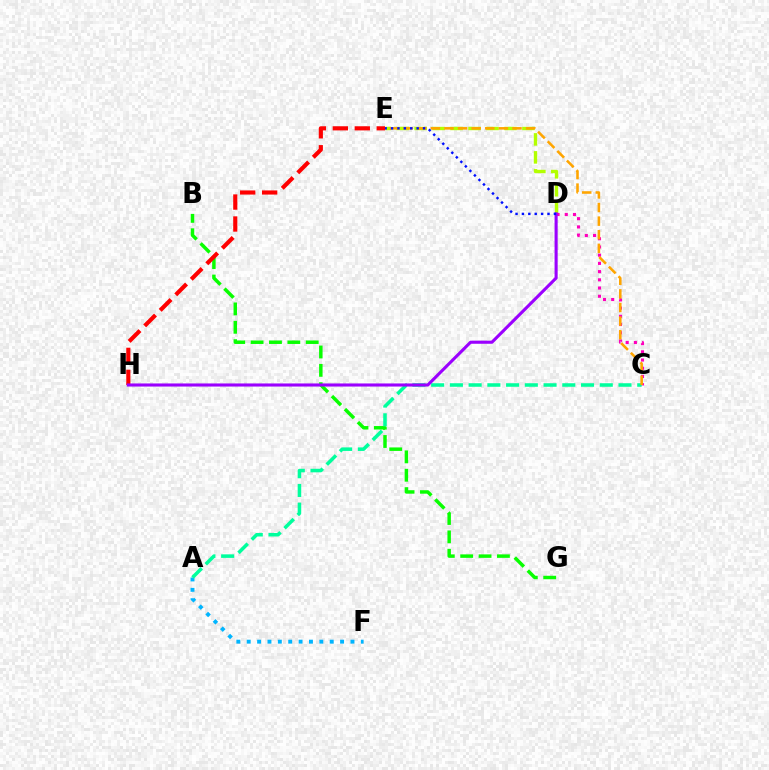{('D', 'E'): [{'color': '#b3ff00', 'line_style': 'dashed', 'thickness': 2.44}, {'color': '#0010ff', 'line_style': 'dotted', 'thickness': 1.74}], ('B', 'G'): [{'color': '#08ff00', 'line_style': 'dashed', 'thickness': 2.5}], ('A', 'F'): [{'color': '#00b5ff', 'line_style': 'dotted', 'thickness': 2.82}], ('E', 'H'): [{'color': '#ff0000', 'line_style': 'dashed', 'thickness': 2.98}], ('C', 'D'): [{'color': '#ff00bd', 'line_style': 'dotted', 'thickness': 2.23}], ('A', 'C'): [{'color': '#00ff9d', 'line_style': 'dashed', 'thickness': 2.54}], ('D', 'H'): [{'color': '#9b00ff', 'line_style': 'solid', 'thickness': 2.23}], ('C', 'E'): [{'color': '#ffa500', 'line_style': 'dashed', 'thickness': 1.85}]}